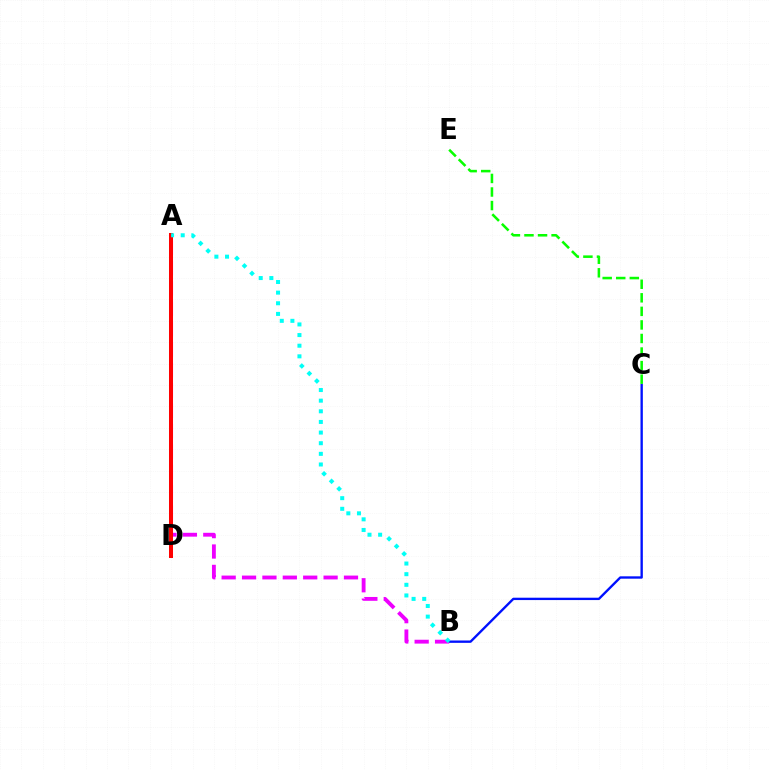{('B', 'C'): [{'color': '#0010ff', 'line_style': 'solid', 'thickness': 1.7}], ('C', 'E'): [{'color': '#08ff00', 'line_style': 'dashed', 'thickness': 1.84}], ('A', 'D'): [{'color': '#fcf500', 'line_style': 'dotted', 'thickness': 1.64}, {'color': '#ff0000', 'line_style': 'solid', 'thickness': 2.89}], ('A', 'B'): [{'color': '#ee00ff', 'line_style': 'dashed', 'thickness': 2.77}, {'color': '#00fff6', 'line_style': 'dotted', 'thickness': 2.89}]}